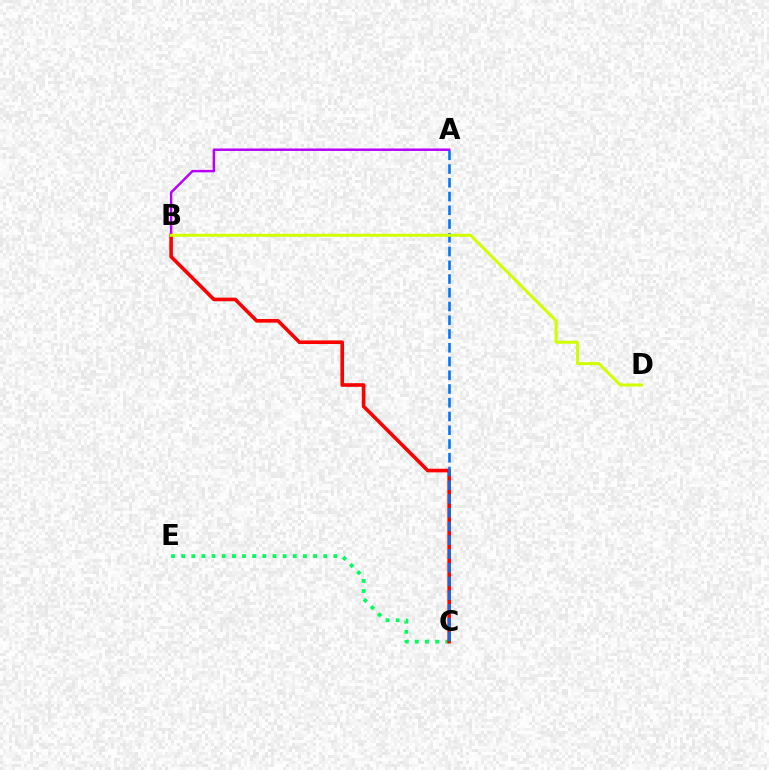{('C', 'E'): [{'color': '#00ff5c', 'line_style': 'dotted', 'thickness': 2.76}], ('A', 'B'): [{'color': '#b900ff', 'line_style': 'solid', 'thickness': 1.78}], ('B', 'C'): [{'color': '#ff0000', 'line_style': 'solid', 'thickness': 2.6}], ('A', 'C'): [{'color': '#0074ff', 'line_style': 'dashed', 'thickness': 1.87}], ('B', 'D'): [{'color': '#d1ff00', 'line_style': 'solid', 'thickness': 2.18}]}